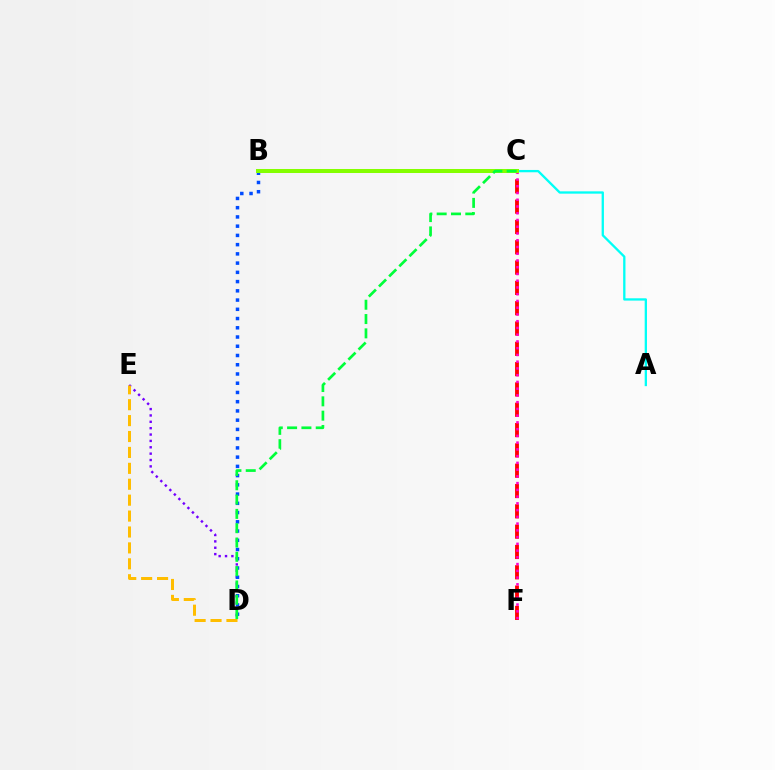{('C', 'F'): [{'color': '#ff0000', 'line_style': 'dashed', 'thickness': 2.76}, {'color': '#ff00cf', 'line_style': 'dotted', 'thickness': 1.83}], ('A', 'C'): [{'color': '#00fff6', 'line_style': 'solid', 'thickness': 1.66}], ('D', 'E'): [{'color': '#7200ff', 'line_style': 'dotted', 'thickness': 1.73}, {'color': '#ffbd00', 'line_style': 'dashed', 'thickness': 2.16}], ('B', 'D'): [{'color': '#004bff', 'line_style': 'dotted', 'thickness': 2.51}], ('B', 'C'): [{'color': '#84ff00', 'line_style': 'solid', 'thickness': 2.89}], ('C', 'D'): [{'color': '#00ff39', 'line_style': 'dashed', 'thickness': 1.94}]}